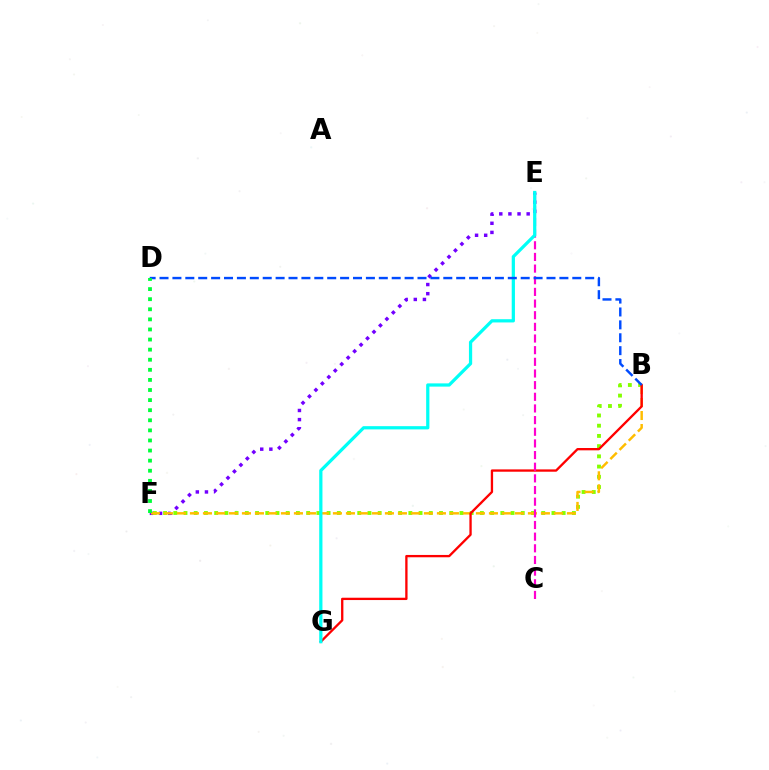{('E', 'F'): [{'color': '#7200ff', 'line_style': 'dotted', 'thickness': 2.48}], ('B', 'F'): [{'color': '#84ff00', 'line_style': 'dotted', 'thickness': 2.78}, {'color': '#ffbd00', 'line_style': 'dashed', 'thickness': 1.77}], ('B', 'G'): [{'color': '#ff0000', 'line_style': 'solid', 'thickness': 1.67}], ('C', 'E'): [{'color': '#ff00cf', 'line_style': 'dashed', 'thickness': 1.58}], ('E', 'G'): [{'color': '#00fff6', 'line_style': 'solid', 'thickness': 2.33}], ('B', 'D'): [{'color': '#004bff', 'line_style': 'dashed', 'thickness': 1.75}], ('D', 'F'): [{'color': '#00ff39', 'line_style': 'dotted', 'thickness': 2.74}]}